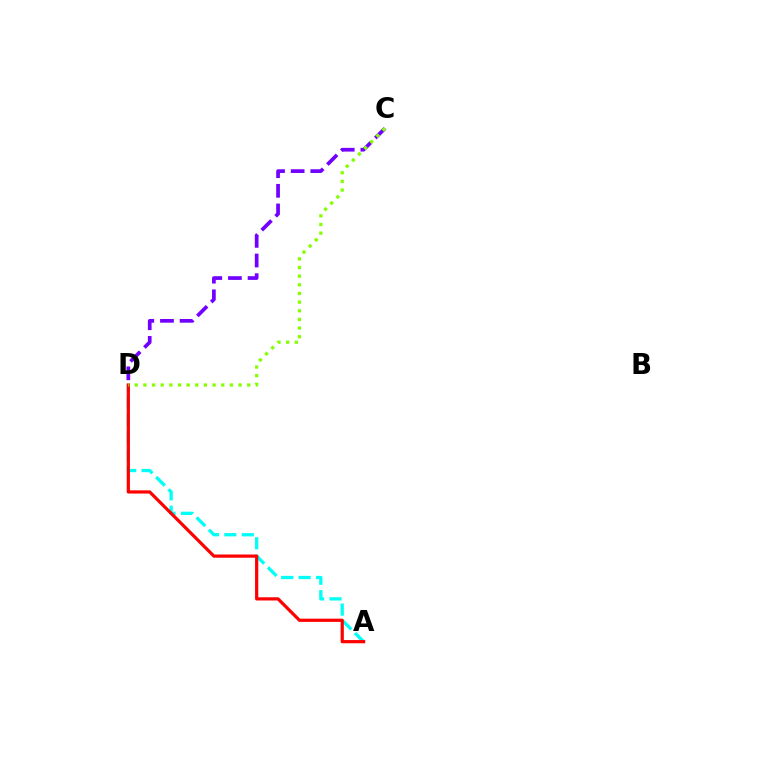{('A', 'D'): [{'color': '#00fff6', 'line_style': 'dashed', 'thickness': 2.37}, {'color': '#ff0000', 'line_style': 'solid', 'thickness': 2.31}], ('C', 'D'): [{'color': '#7200ff', 'line_style': 'dashed', 'thickness': 2.67}, {'color': '#84ff00', 'line_style': 'dotted', 'thickness': 2.35}]}